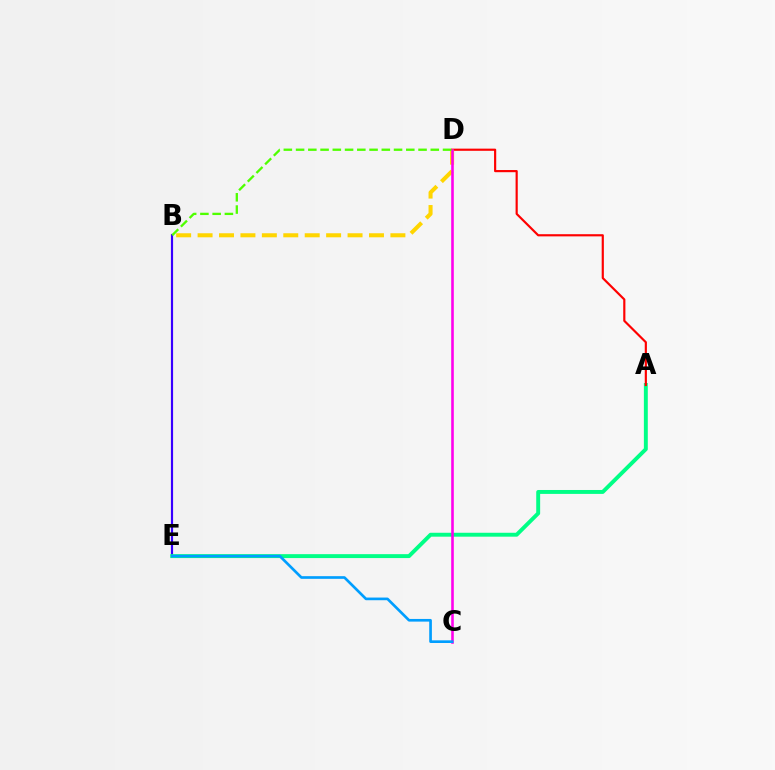{('B', 'E'): [{'color': '#3700ff', 'line_style': 'solid', 'thickness': 1.56}], ('A', 'E'): [{'color': '#00ff86', 'line_style': 'solid', 'thickness': 2.82}], ('A', 'D'): [{'color': '#ff0000', 'line_style': 'solid', 'thickness': 1.56}], ('B', 'D'): [{'color': '#ffd500', 'line_style': 'dashed', 'thickness': 2.91}, {'color': '#4fff00', 'line_style': 'dashed', 'thickness': 1.66}], ('C', 'D'): [{'color': '#ff00ed', 'line_style': 'solid', 'thickness': 1.87}], ('C', 'E'): [{'color': '#009eff', 'line_style': 'solid', 'thickness': 1.92}]}